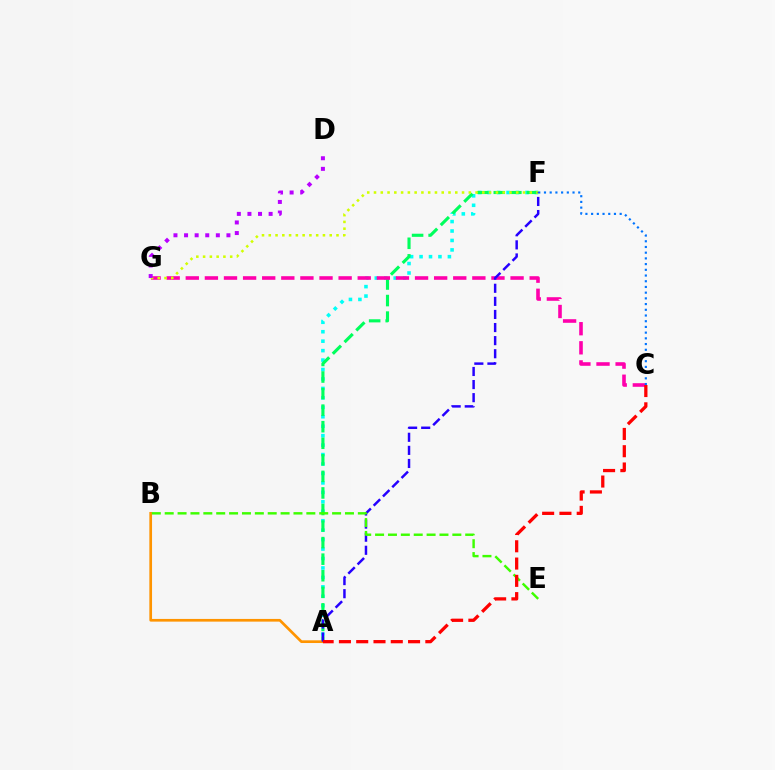{('A', 'F'): [{'color': '#00fff6', 'line_style': 'dotted', 'thickness': 2.57}, {'color': '#00ff5c', 'line_style': 'dashed', 'thickness': 2.25}, {'color': '#2500ff', 'line_style': 'dashed', 'thickness': 1.78}], ('C', 'G'): [{'color': '#ff00ac', 'line_style': 'dashed', 'thickness': 2.6}], ('F', 'G'): [{'color': '#d1ff00', 'line_style': 'dotted', 'thickness': 1.84}], ('A', 'B'): [{'color': '#ff9400', 'line_style': 'solid', 'thickness': 1.94}], ('C', 'F'): [{'color': '#0074ff', 'line_style': 'dotted', 'thickness': 1.55}], ('B', 'E'): [{'color': '#3dff00', 'line_style': 'dashed', 'thickness': 1.75}], ('A', 'C'): [{'color': '#ff0000', 'line_style': 'dashed', 'thickness': 2.35}], ('D', 'G'): [{'color': '#b900ff', 'line_style': 'dotted', 'thickness': 2.88}]}